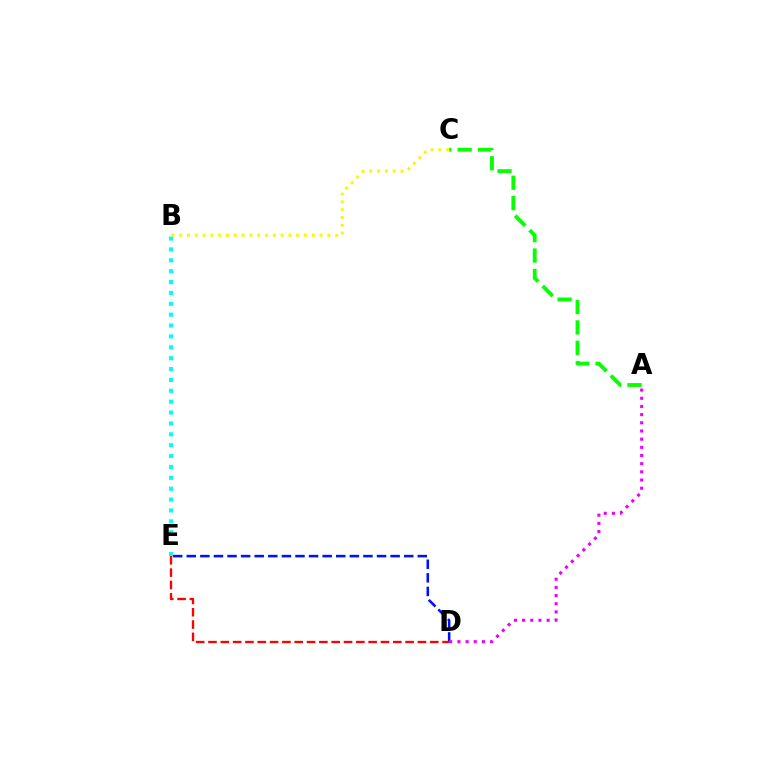{('B', 'E'): [{'color': '#00fff6', 'line_style': 'dotted', 'thickness': 2.95}], ('D', 'E'): [{'color': '#ff0000', 'line_style': 'dashed', 'thickness': 1.67}, {'color': '#0010ff', 'line_style': 'dashed', 'thickness': 1.85}], ('A', 'C'): [{'color': '#08ff00', 'line_style': 'dashed', 'thickness': 2.77}], ('B', 'C'): [{'color': '#fcf500', 'line_style': 'dotted', 'thickness': 2.12}], ('A', 'D'): [{'color': '#ee00ff', 'line_style': 'dotted', 'thickness': 2.22}]}